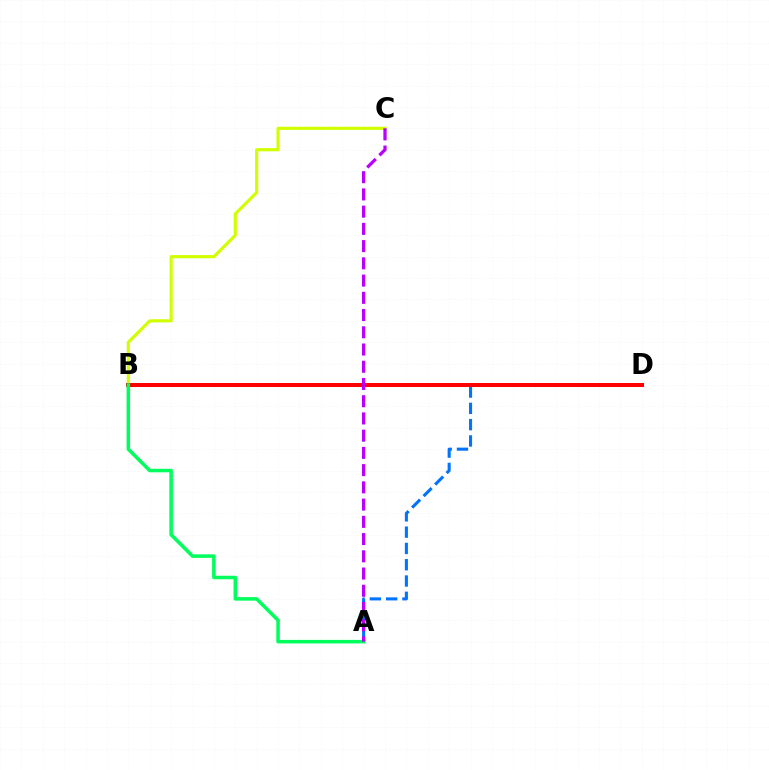{('B', 'C'): [{'color': '#d1ff00', 'line_style': 'solid', 'thickness': 2.27}], ('A', 'D'): [{'color': '#0074ff', 'line_style': 'dashed', 'thickness': 2.21}], ('B', 'D'): [{'color': '#ff0000', 'line_style': 'solid', 'thickness': 2.9}], ('A', 'B'): [{'color': '#00ff5c', 'line_style': 'solid', 'thickness': 2.54}], ('A', 'C'): [{'color': '#b900ff', 'line_style': 'dashed', 'thickness': 2.34}]}